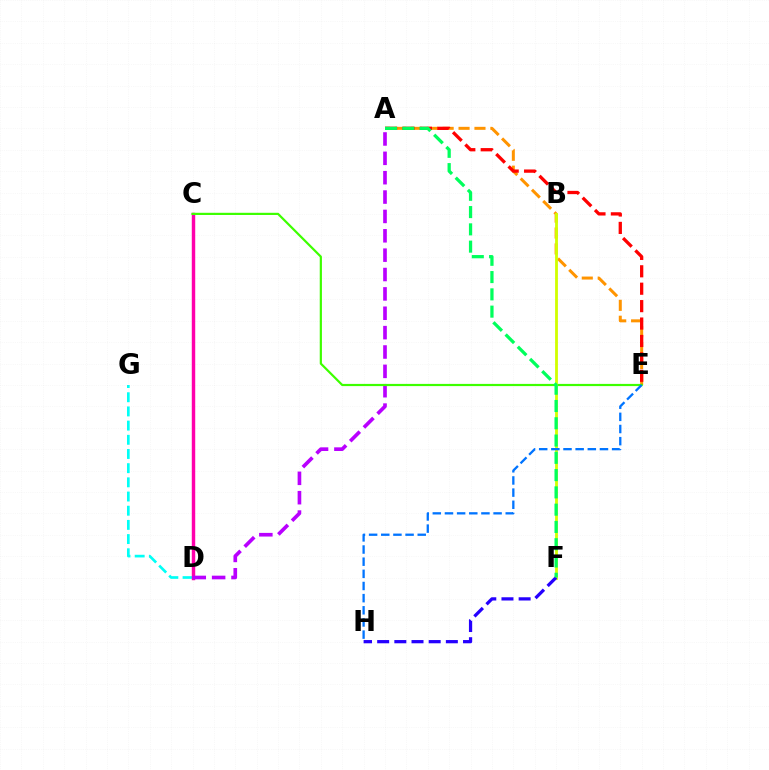{('A', 'E'): [{'color': '#ff9400', 'line_style': 'dashed', 'thickness': 2.16}, {'color': '#ff0000', 'line_style': 'dashed', 'thickness': 2.37}], ('D', 'G'): [{'color': '#00fff6', 'line_style': 'dashed', 'thickness': 1.93}], ('C', 'D'): [{'color': '#ff00ac', 'line_style': 'solid', 'thickness': 2.47}], ('A', 'D'): [{'color': '#b900ff', 'line_style': 'dashed', 'thickness': 2.63}], ('C', 'E'): [{'color': '#3dff00', 'line_style': 'solid', 'thickness': 1.58}], ('B', 'F'): [{'color': '#d1ff00', 'line_style': 'solid', 'thickness': 2.02}], ('E', 'H'): [{'color': '#0074ff', 'line_style': 'dashed', 'thickness': 1.65}], ('F', 'H'): [{'color': '#2500ff', 'line_style': 'dashed', 'thickness': 2.33}], ('A', 'F'): [{'color': '#00ff5c', 'line_style': 'dashed', 'thickness': 2.35}]}